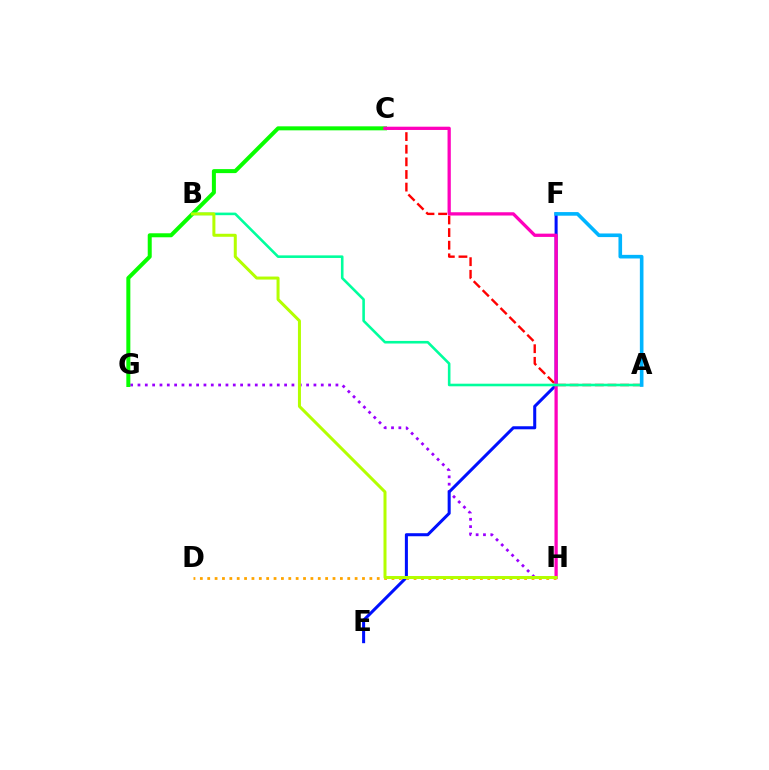{('G', 'H'): [{'color': '#9b00ff', 'line_style': 'dotted', 'thickness': 1.99}], ('C', 'G'): [{'color': '#08ff00', 'line_style': 'solid', 'thickness': 2.88}], ('E', 'F'): [{'color': '#0010ff', 'line_style': 'solid', 'thickness': 2.19}], ('D', 'H'): [{'color': '#ffa500', 'line_style': 'dotted', 'thickness': 2.0}], ('A', 'C'): [{'color': '#ff0000', 'line_style': 'dashed', 'thickness': 1.71}], ('C', 'H'): [{'color': '#ff00bd', 'line_style': 'solid', 'thickness': 2.35}], ('A', 'B'): [{'color': '#00ff9d', 'line_style': 'solid', 'thickness': 1.87}], ('A', 'F'): [{'color': '#00b5ff', 'line_style': 'solid', 'thickness': 2.6}], ('B', 'H'): [{'color': '#b3ff00', 'line_style': 'solid', 'thickness': 2.16}]}